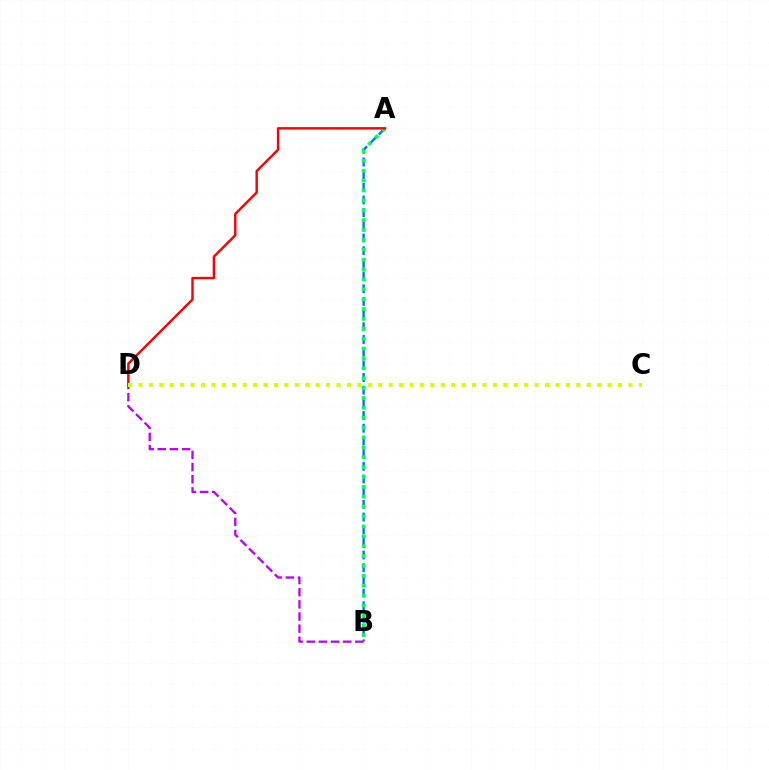{('A', 'B'): [{'color': '#0074ff', 'line_style': 'dashed', 'thickness': 1.72}, {'color': '#00ff5c', 'line_style': 'dotted', 'thickness': 2.68}], ('A', 'D'): [{'color': '#ff0000', 'line_style': 'solid', 'thickness': 1.74}], ('B', 'D'): [{'color': '#b900ff', 'line_style': 'dashed', 'thickness': 1.65}], ('C', 'D'): [{'color': '#d1ff00', 'line_style': 'dotted', 'thickness': 2.83}]}